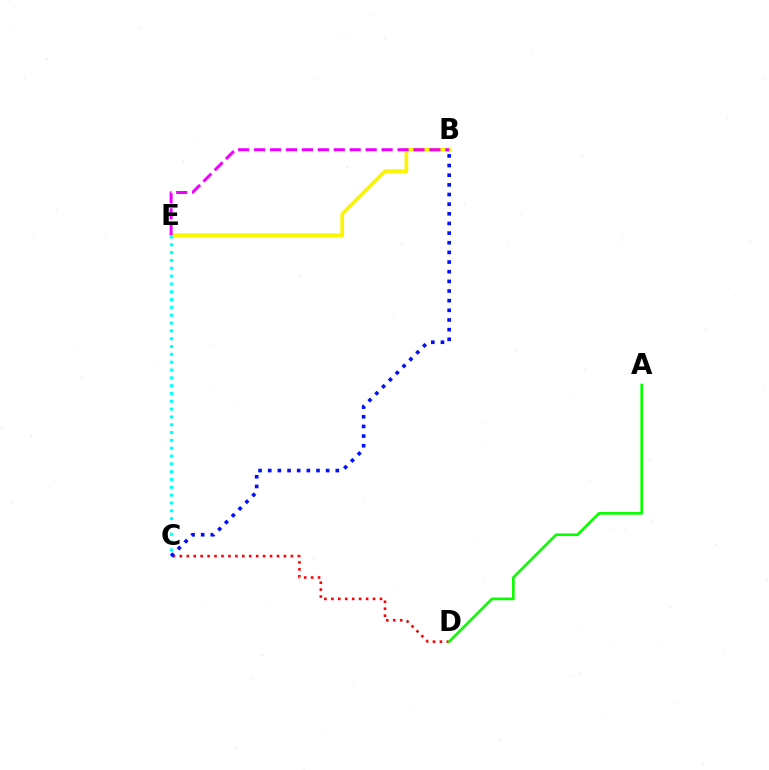{('B', 'E'): [{'color': '#fcf500', 'line_style': 'solid', 'thickness': 2.65}, {'color': '#ee00ff', 'line_style': 'dashed', 'thickness': 2.16}], ('C', 'D'): [{'color': '#ff0000', 'line_style': 'dotted', 'thickness': 1.89}], ('C', 'E'): [{'color': '#00fff6', 'line_style': 'dotted', 'thickness': 2.13}], ('B', 'C'): [{'color': '#0010ff', 'line_style': 'dotted', 'thickness': 2.62}], ('A', 'D'): [{'color': '#08ff00', 'line_style': 'solid', 'thickness': 1.9}]}